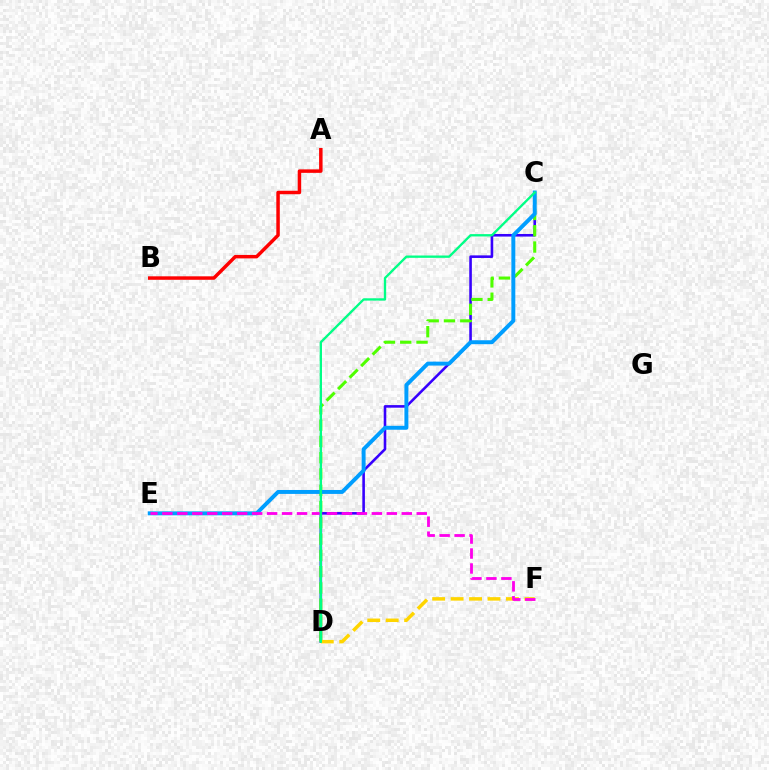{('C', 'D'): [{'color': '#3700ff', 'line_style': 'solid', 'thickness': 1.87}, {'color': '#4fff00', 'line_style': 'dashed', 'thickness': 2.21}, {'color': '#00ff86', 'line_style': 'solid', 'thickness': 1.68}], ('A', 'B'): [{'color': '#ff0000', 'line_style': 'solid', 'thickness': 2.5}], ('C', 'E'): [{'color': '#009eff', 'line_style': 'solid', 'thickness': 2.84}], ('D', 'F'): [{'color': '#ffd500', 'line_style': 'dashed', 'thickness': 2.51}], ('E', 'F'): [{'color': '#ff00ed', 'line_style': 'dashed', 'thickness': 2.03}]}